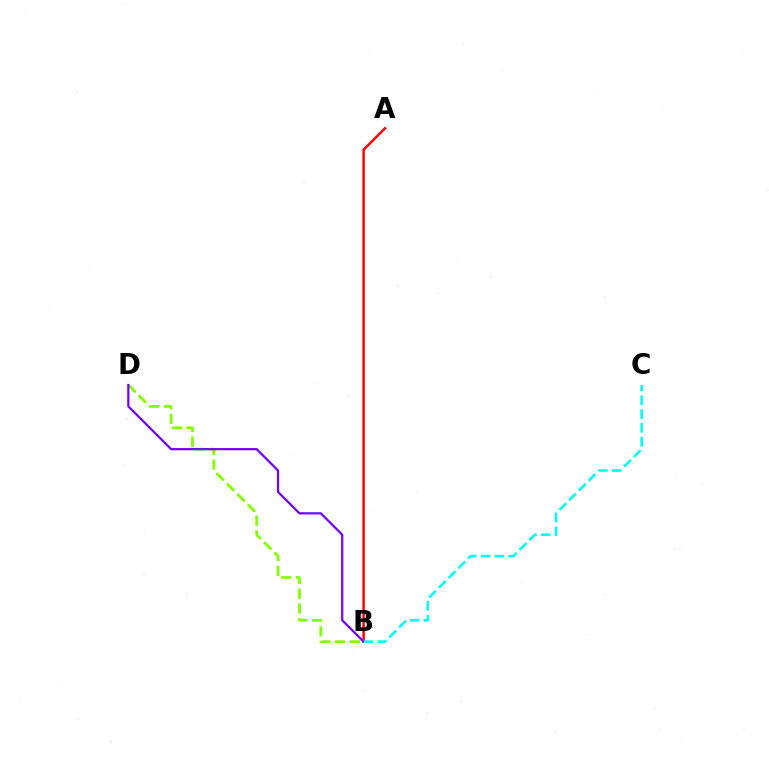{('B', 'D'): [{'color': '#84ff00', 'line_style': 'dashed', 'thickness': 2.0}, {'color': '#7200ff', 'line_style': 'solid', 'thickness': 1.6}], ('A', 'B'): [{'color': '#ff0000', 'line_style': 'solid', 'thickness': 1.77}], ('B', 'C'): [{'color': '#00fff6', 'line_style': 'dashed', 'thickness': 1.87}]}